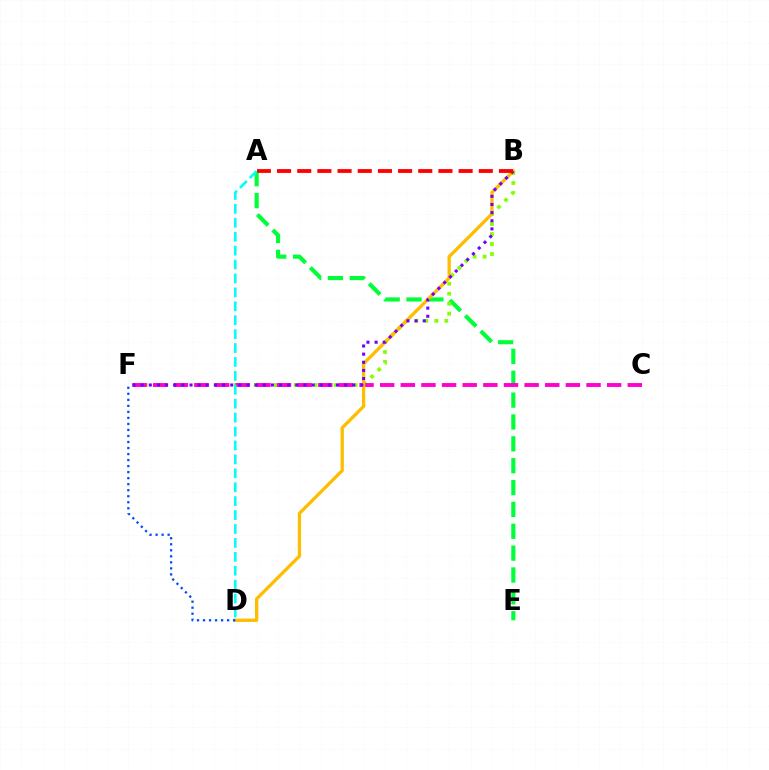{('A', 'E'): [{'color': '#00ff39', 'line_style': 'dashed', 'thickness': 2.97}], ('B', 'F'): [{'color': '#84ff00', 'line_style': 'dotted', 'thickness': 2.71}, {'color': '#7200ff', 'line_style': 'dotted', 'thickness': 2.21}], ('C', 'F'): [{'color': '#ff00cf', 'line_style': 'dashed', 'thickness': 2.8}], ('B', 'D'): [{'color': '#ffbd00', 'line_style': 'solid', 'thickness': 2.38}], ('D', 'F'): [{'color': '#004bff', 'line_style': 'dotted', 'thickness': 1.64}], ('A', 'B'): [{'color': '#ff0000', 'line_style': 'dashed', 'thickness': 2.74}], ('A', 'D'): [{'color': '#00fff6', 'line_style': 'dashed', 'thickness': 1.89}]}